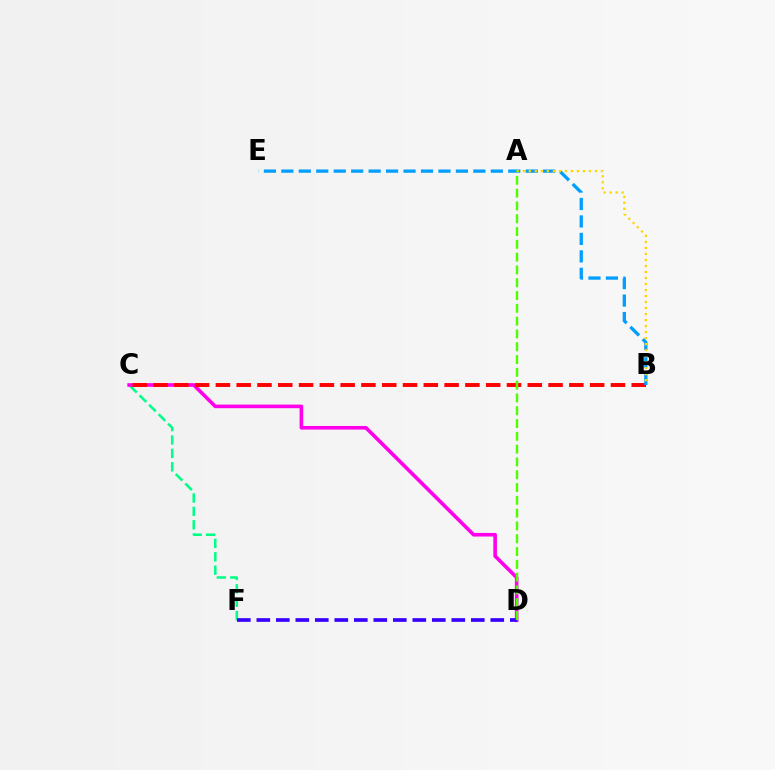{('C', 'F'): [{'color': '#00ff86', 'line_style': 'dashed', 'thickness': 1.82}], ('C', 'D'): [{'color': '#ff00ed', 'line_style': 'solid', 'thickness': 2.6}], ('B', 'C'): [{'color': '#ff0000', 'line_style': 'dashed', 'thickness': 2.82}], ('B', 'E'): [{'color': '#009eff', 'line_style': 'dashed', 'thickness': 2.37}], ('A', 'B'): [{'color': '#ffd500', 'line_style': 'dotted', 'thickness': 1.63}], ('D', 'F'): [{'color': '#3700ff', 'line_style': 'dashed', 'thickness': 2.65}], ('A', 'D'): [{'color': '#4fff00', 'line_style': 'dashed', 'thickness': 1.74}]}